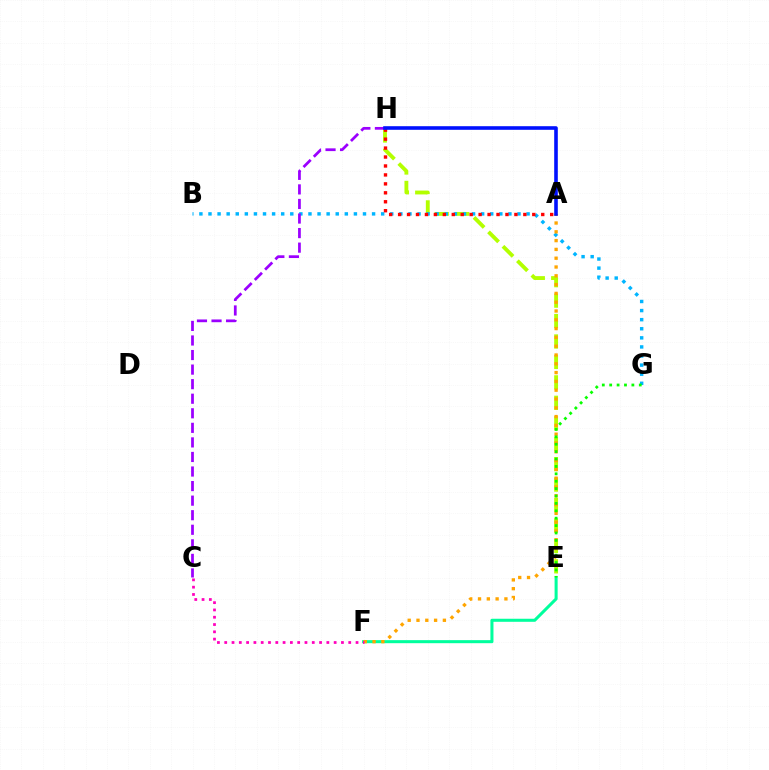{('E', 'H'): [{'color': '#b3ff00', 'line_style': 'dashed', 'thickness': 2.78}], ('B', 'G'): [{'color': '#00b5ff', 'line_style': 'dotted', 'thickness': 2.47}], ('A', 'H'): [{'color': '#ff0000', 'line_style': 'dotted', 'thickness': 2.43}, {'color': '#0010ff', 'line_style': 'solid', 'thickness': 2.59}], ('E', 'F'): [{'color': '#00ff9d', 'line_style': 'solid', 'thickness': 2.19}], ('C', 'H'): [{'color': '#9b00ff', 'line_style': 'dashed', 'thickness': 1.98}], ('A', 'F'): [{'color': '#ffa500', 'line_style': 'dotted', 'thickness': 2.39}], ('E', 'G'): [{'color': '#08ff00', 'line_style': 'dotted', 'thickness': 2.01}], ('C', 'F'): [{'color': '#ff00bd', 'line_style': 'dotted', 'thickness': 1.98}]}